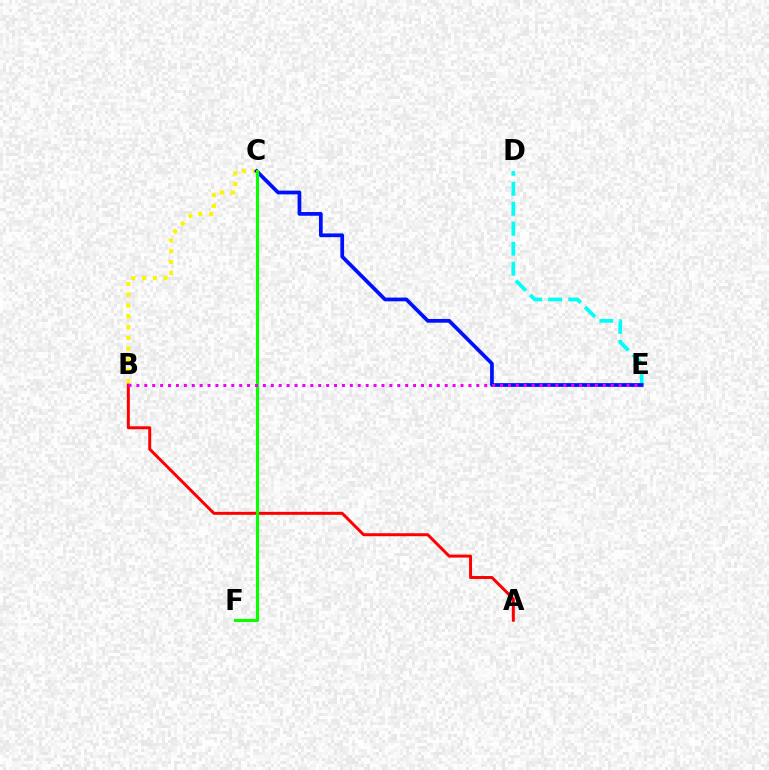{('B', 'C'): [{'color': '#fcf500', 'line_style': 'dotted', 'thickness': 2.93}], ('A', 'B'): [{'color': '#ff0000', 'line_style': 'solid', 'thickness': 2.14}], ('D', 'E'): [{'color': '#00fff6', 'line_style': 'dashed', 'thickness': 2.72}], ('C', 'E'): [{'color': '#0010ff', 'line_style': 'solid', 'thickness': 2.68}], ('C', 'F'): [{'color': '#08ff00', 'line_style': 'solid', 'thickness': 2.24}], ('B', 'E'): [{'color': '#ee00ff', 'line_style': 'dotted', 'thickness': 2.15}]}